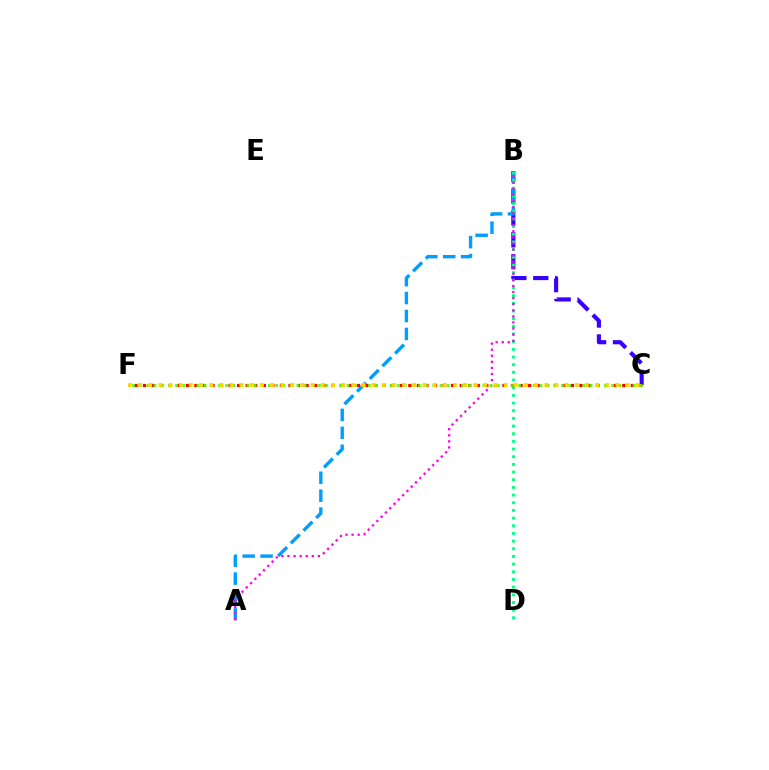{('B', 'C'): [{'color': '#3700ff', 'line_style': 'dashed', 'thickness': 2.97}], ('A', 'B'): [{'color': '#009eff', 'line_style': 'dashed', 'thickness': 2.44}, {'color': '#ff00ed', 'line_style': 'dotted', 'thickness': 1.65}], ('B', 'D'): [{'color': '#00ff86', 'line_style': 'dotted', 'thickness': 2.08}], ('C', 'F'): [{'color': '#ff0000', 'line_style': 'dotted', 'thickness': 2.33}, {'color': '#4fff00', 'line_style': 'dotted', 'thickness': 1.94}, {'color': '#ffd500', 'line_style': 'dotted', 'thickness': 2.76}]}